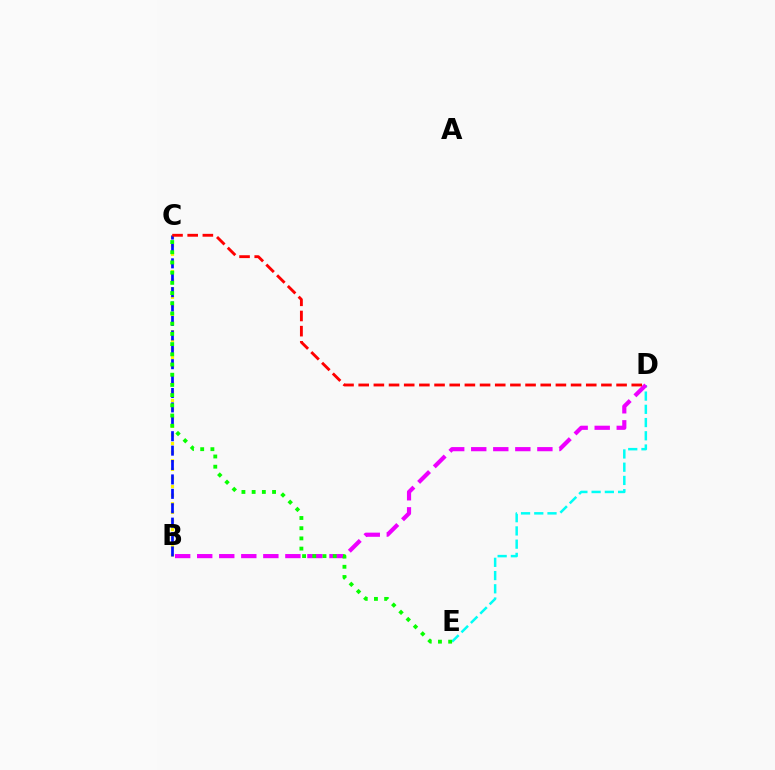{('B', 'C'): [{'color': '#fcf500', 'line_style': 'dotted', 'thickness': 2.34}, {'color': '#0010ff', 'line_style': 'dashed', 'thickness': 1.96}], ('D', 'E'): [{'color': '#00fff6', 'line_style': 'dashed', 'thickness': 1.8}], ('B', 'D'): [{'color': '#ee00ff', 'line_style': 'dashed', 'thickness': 3.0}], ('C', 'D'): [{'color': '#ff0000', 'line_style': 'dashed', 'thickness': 2.06}], ('C', 'E'): [{'color': '#08ff00', 'line_style': 'dotted', 'thickness': 2.77}]}